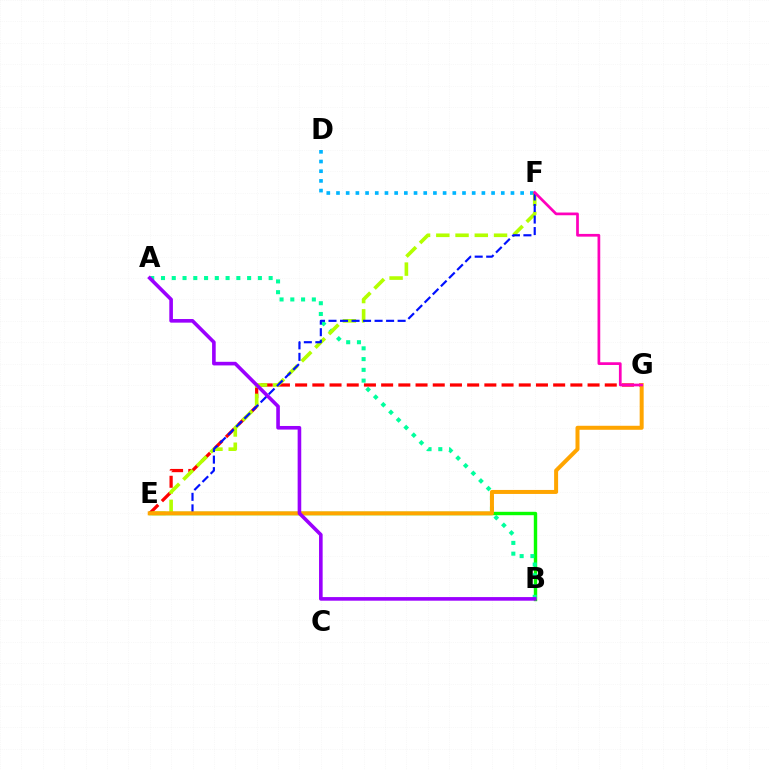{('E', 'G'): [{'color': '#ff0000', 'line_style': 'dashed', 'thickness': 2.34}, {'color': '#ffa500', 'line_style': 'solid', 'thickness': 2.88}], ('D', 'F'): [{'color': '#00b5ff', 'line_style': 'dotted', 'thickness': 2.63}], ('B', 'E'): [{'color': '#08ff00', 'line_style': 'solid', 'thickness': 2.45}], ('A', 'B'): [{'color': '#00ff9d', 'line_style': 'dotted', 'thickness': 2.92}, {'color': '#9b00ff', 'line_style': 'solid', 'thickness': 2.6}], ('E', 'F'): [{'color': '#b3ff00', 'line_style': 'dashed', 'thickness': 2.61}, {'color': '#0010ff', 'line_style': 'dashed', 'thickness': 1.56}], ('F', 'G'): [{'color': '#ff00bd', 'line_style': 'solid', 'thickness': 1.96}]}